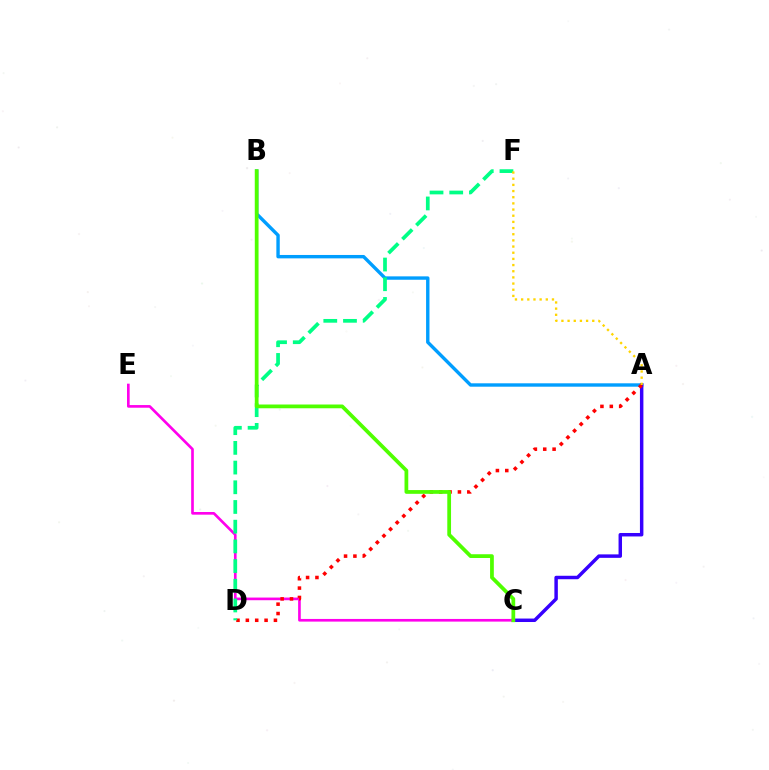{('A', 'B'): [{'color': '#009eff', 'line_style': 'solid', 'thickness': 2.44}], ('A', 'C'): [{'color': '#3700ff', 'line_style': 'solid', 'thickness': 2.49}], ('C', 'E'): [{'color': '#ff00ed', 'line_style': 'solid', 'thickness': 1.92}], ('A', 'D'): [{'color': '#ff0000', 'line_style': 'dotted', 'thickness': 2.54}], ('D', 'F'): [{'color': '#00ff86', 'line_style': 'dashed', 'thickness': 2.68}], ('B', 'C'): [{'color': '#4fff00', 'line_style': 'solid', 'thickness': 2.7}], ('A', 'F'): [{'color': '#ffd500', 'line_style': 'dotted', 'thickness': 1.68}]}